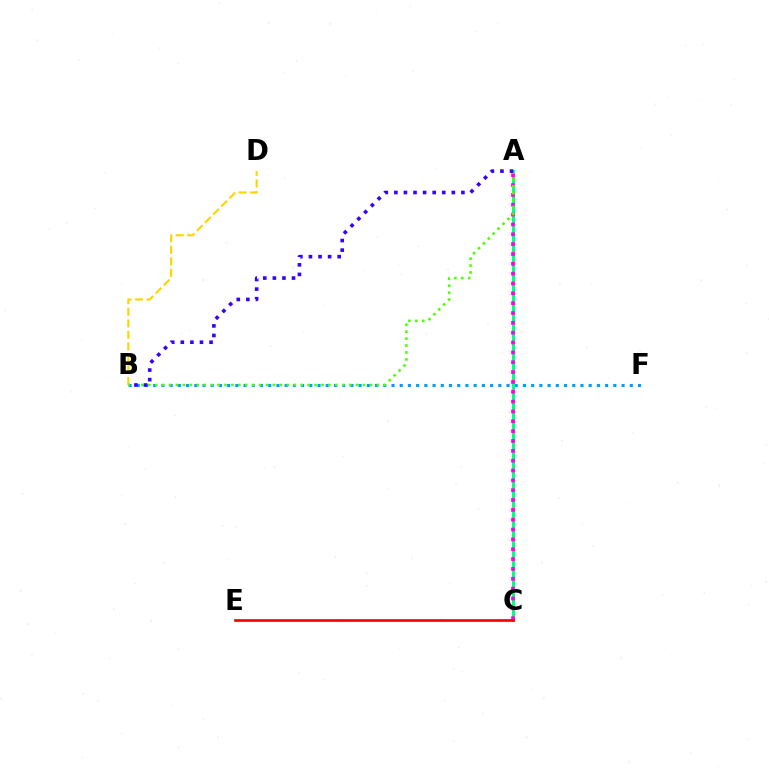{('B', 'F'): [{'color': '#009eff', 'line_style': 'dotted', 'thickness': 2.23}], ('A', 'C'): [{'color': '#00ff86', 'line_style': 'solid', 'thickness': 2.17}, {'color': '#ff00ed', 'line_style': 'dotted', 'thickness': 2.67}], ('B', 'D'): [{'color': '#ffd500', 'line_style': 'dashed', 'thickness': 1.57}], ('C', 'E'): [{'color': '#ff0000', 'line_style': 'solid', 'thickness': 1.95}], ('A', 'B'): [{'color': '#4fff00', 'line_style': 'dotted', 'thickness': 1.88}, {'color': '#3700ff', 'line_style': 'dotted', 'thickness': 2.6}]}